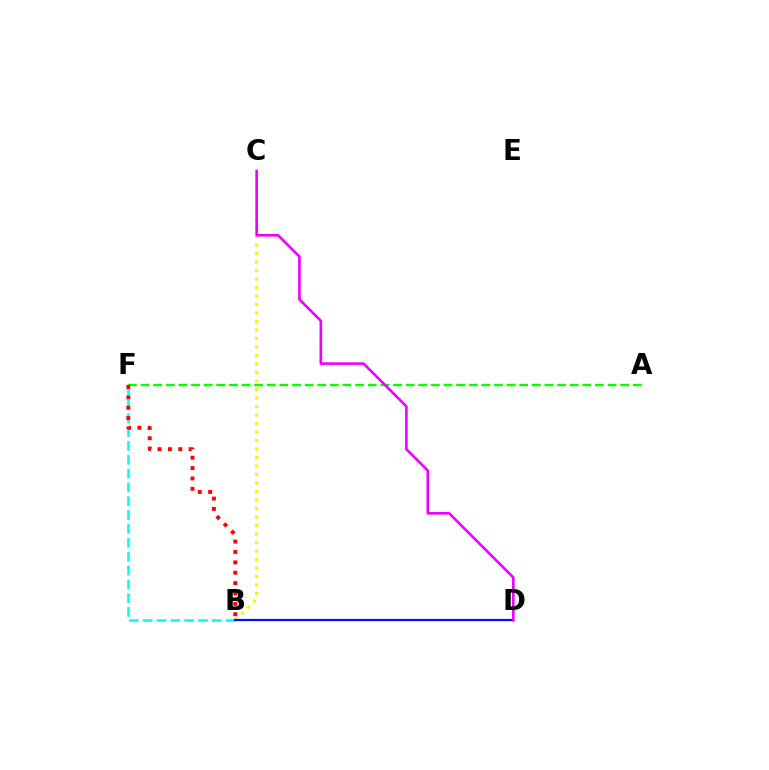{('B', 'C'): [{'color': '#fcf500', 'line_style': 'dotted', 'thickness': 2.31}], ('B', 'F'): [{'color': '#00fff6', 'line_style': 'dashed', 'thickness': 1.88}, {'color': '#ff0000', 'line_style': 'dotted', 'thickness': 2.82}], ('A', 'F'): [{'color': '#08ff00', 'line_style': 'dashed', 'thickness': 1.71}], ('B', 'D'): [{'color': '#0010ff', 'line_style': 'solid', 'thickness': 1.59}], ('C', 'D'): [{'color': '#ee00ff', 'line_style': 'solid', 'thickness': 1.89}]}